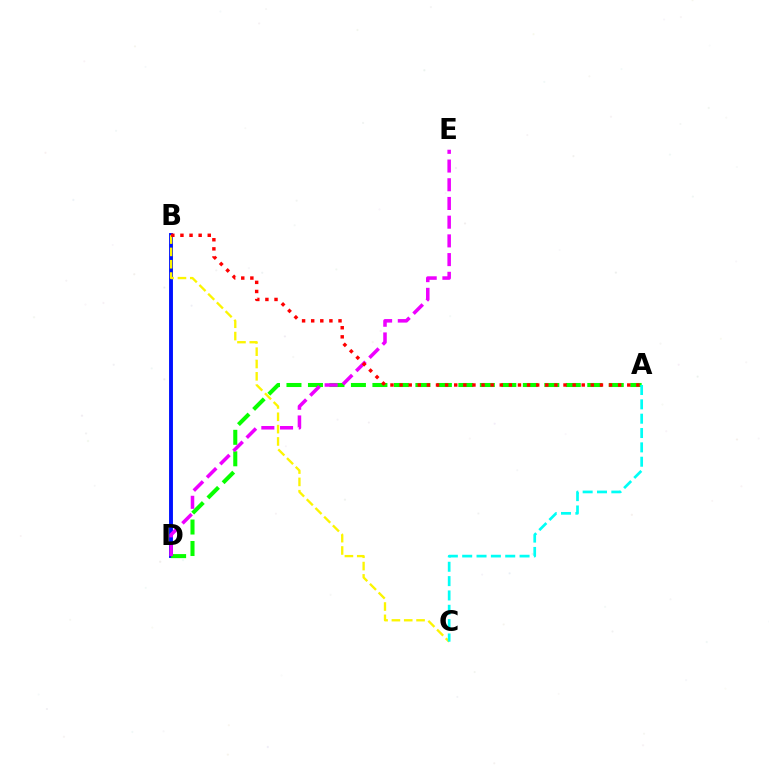{('B', 'D'): [{'color': '#0010ff', 'line_style': 'solid', 'thickness': 2.8}], ('B', 'C'): [{'color': '#fcf500', 'line_style': 'dashed', 'thickness': 1.67}], ('A', 'D'): [{'color': '#08ff00', 'line_style': 'dashed', 'thickness': 2.92}], ('A', 'C'): [{'color': '#00fff6', 'line_style': 'dashed', 'thickness': 1.95}], ('D', 'E'): [{'color': '#ee00ff', 'line_style': 'dashed', 'thickness': 2.54}], ('A', 'B'): [{'color': '#ff0000', 'line_style': 'dotted', 'thickness': 2.47}]}